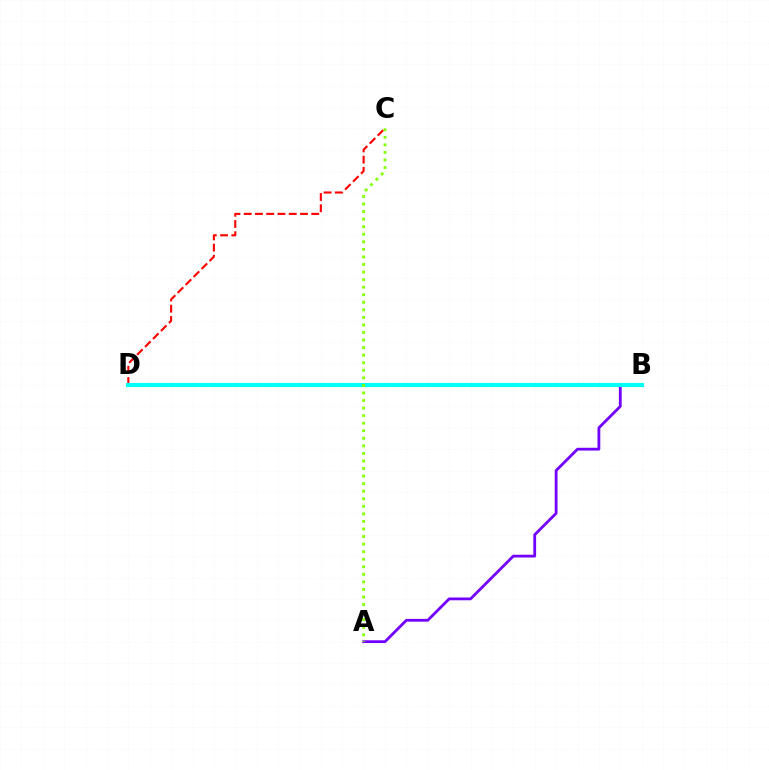{('A', 'B'): [{'color': '#7200ff', 'line_style': 'solid', 'thickness': 2.0}], ('C', 'D'): [{'color': '#ff0000', 'line_style': 'dashed', 'thickness': 1.53}], ('B', 'D'): [{'color': '#00fff6', 'line_style': 'solid', 'thickness': 2.98}], ('A', 'C'): [{'color': '#84ff00', 'line_style': 'dotted', 'thickness': 2.05}]}